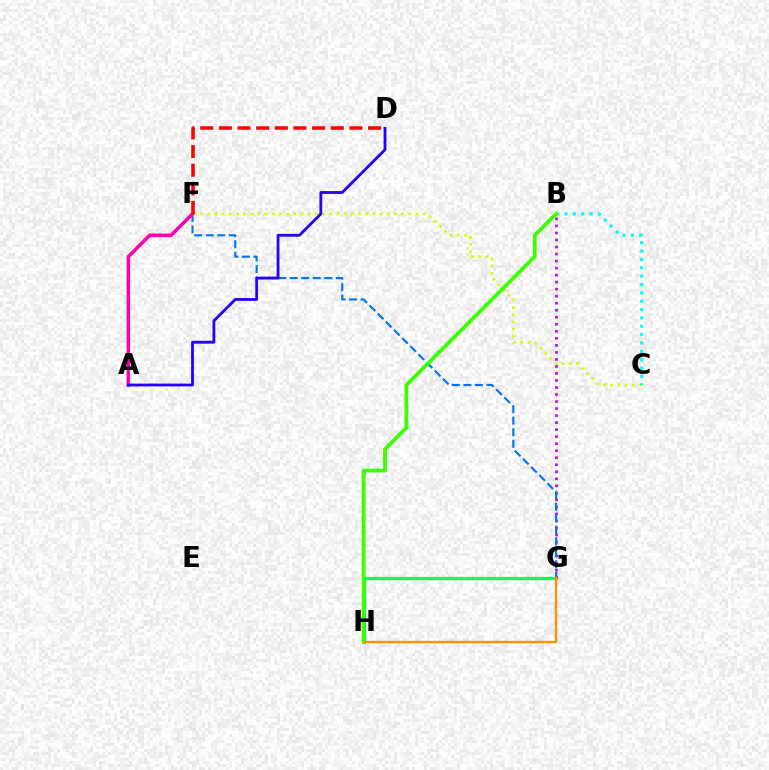{('G', 'H'): [{'color': '#00ff5c', 'line_style': 'solid', 'thickness': 2.34}, {'color': '#ff9400', 'line_style': 'solid', 'thickness': 1.7}], ('B', 'G'): [{'color': '#b900ff', 'line_style': 'dotted', 'thickness': 1.91}], ('C', 'F'): [{'color': '#d1ff00', 'line_style': 'dotted', 'thickness': 1.95}], ('B', 'C'): [{'color': '#00fff6', 'line_style': 'dotted', 'thickness': 2.27}], ('F', 'G'): [{'color': '#0074ff', 'line_style': 'dashed', 'thickness': 1.57}], ('A', 'F'): [{'color': '#ff00ac', 'line_style': 'solid', 'thickness': 2.52}], ('A', 'D'): [{'color': '#2500ff', 'line_style': 'solid', 'thickness': 2.03}], ('B', 'H'): [{'color': '#3dff00', 'line_style': 'solid', 'thickness': 2.73}], ('D', 'F'): [{'color': '#ff0000', 'line_style': 'dashed', 'thickness': 2.53}]}